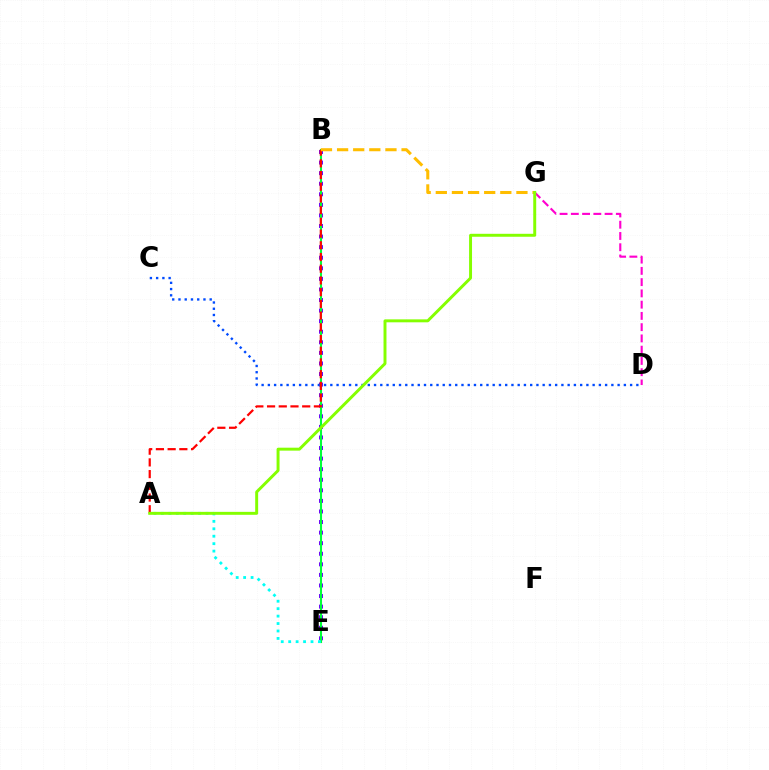{('B', 'E'): [{'color': '#7200ff', 'line_style': 'dotted', 'thickness': 2.87}, {'color': '#00ff39', 'line_style': 'solid', 'thickness': 1.51}], ('D', 'G'): [{'color': '#ff00cf', 'line_style': 'dashed', 'thickness': 1.53}], ('C', 'D'): [{'color': '#004bff', 'line_style': 'dotted', 'thickness': 1.7}], ('A', 'E'): [{'color': '#00fff6', 'line_style': 'dotted', 'thickness': 2.02}], ('A', 'B'): [{'color': '#ff0000', 'line_style': 'dashed', 'thickness': 1.59}], ('B', 'G'): [{'color': '#ffbd00', 'line_style': 'dashed', 'thickness': 2.19}], ('A', 'G'): [{'color': '#84ff00', 'line_style': 'solid', 'thickness': 2.12}]}